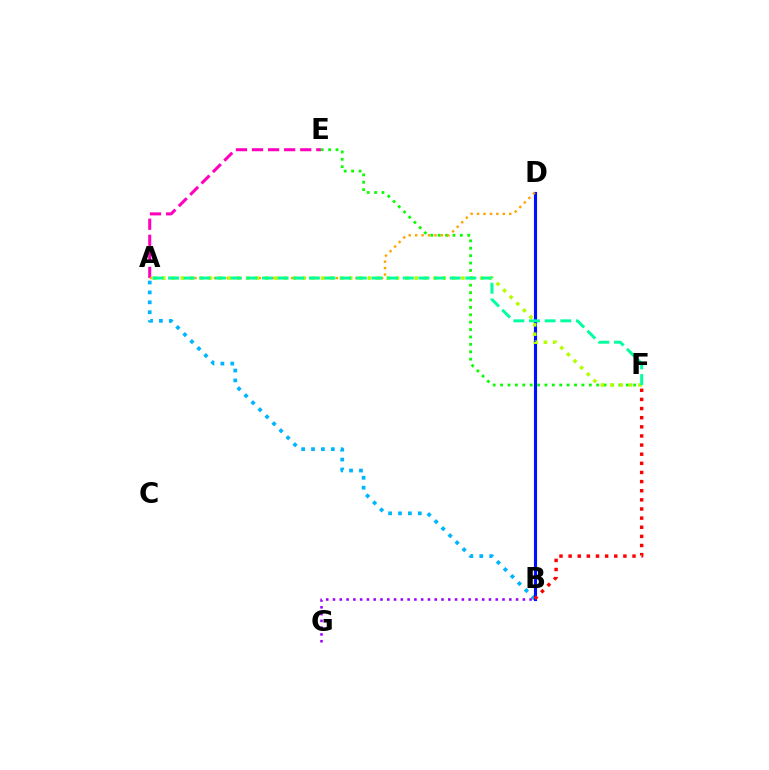{('A', 'B'): [{'color': '#00b5ff', 'line_style': 'dotted', 'thickness': 2.69}], ('B', 'D'): [{'color': '#0010ff', 'line_style': 'solid', 'thickness': 2.25}], ('E', 'F'): [{'color': '#08ff00', 'line_style': 'dotted', 'thickness': 2.01}], ('B', 'G'): [{'color': '#9b00ff', 'line_style': 'dotted', 'thickness': 1.84}], ('A', 'E'): [{'color': '#ff00bd', 'line_style': 'dashed', 'thickness': 2.18}], ('A', 'D'): [{'color': '#ffa500', 'line_style': 'dotted', 'thickness': 1.75}], ('A', 'F'): [{'color': '#b3ff00', 'line_style': 'dotted', 'thickness': 2.54}, {'color': '#00ff9d', 'line_style': 'dashed', 'thickness': 2.13}], ('B', 'F'): [{'color': '#ff0000', 'line_style': 'dotted', 'thickness': 2.48}]}